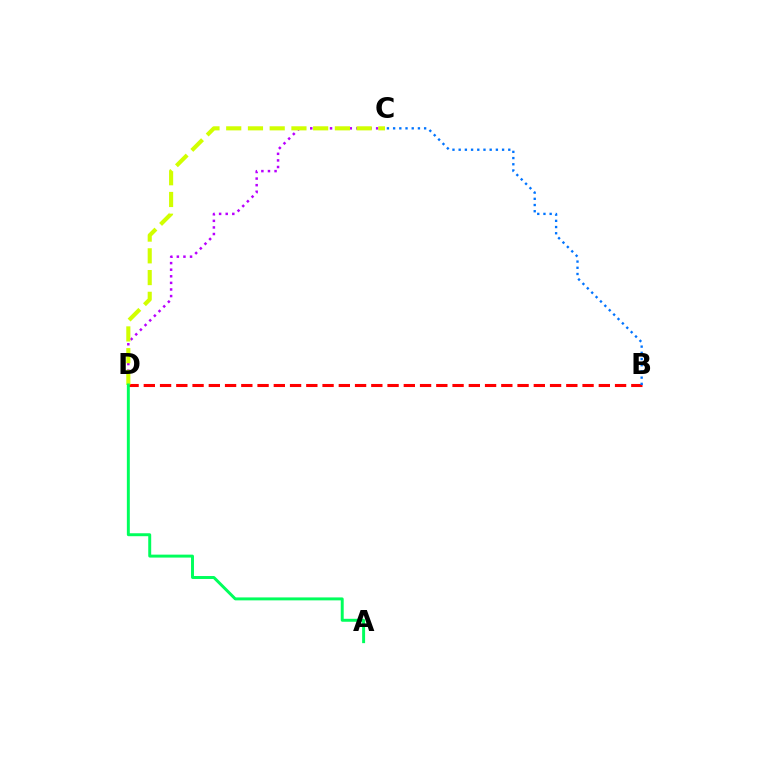{('B', 'D'): [{'color': '#ff0000', 'line_style': 'dashed', 'thickness': 2.21}], ('C', 'D'): [{'color': '#b900ff', 'line_style': 'dotted', 'thickness': 1.79}, {'color': '#d1ff00', 'line_style': 'dashed', 'thickness': 2.95}], ('B', 'C'): [{'color': '#0074ff', 'line_style': 'dotted', 'thickness': 1.68}], ('A', 'D'): [{'color': '#00ff5c', 'line_style': 'solid', 'thickness': 2.12}]}